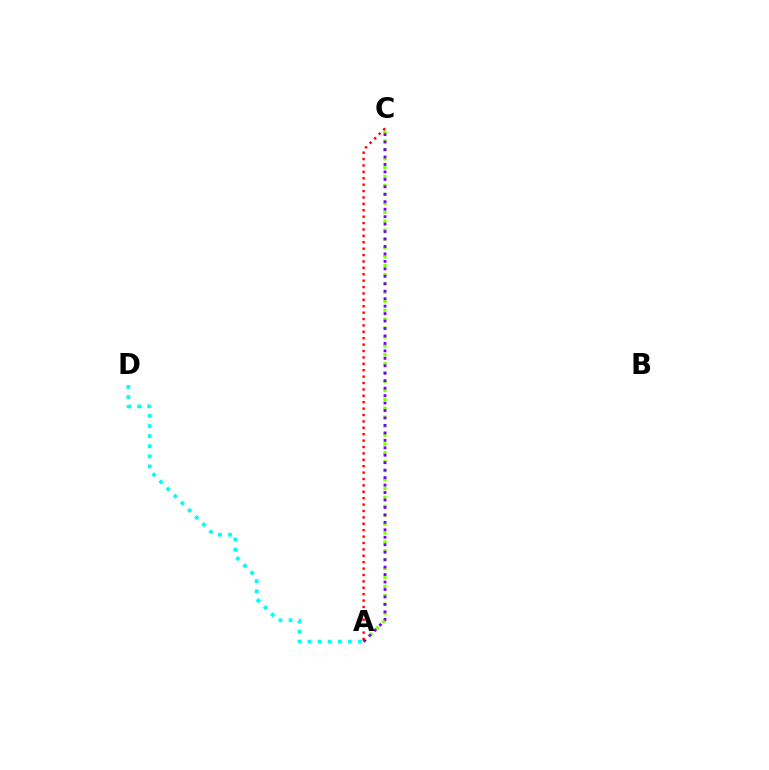{('A', 'C'): [{'color': '#84ff00', 'line_style': 'dotted', 'thickness': 2.42}, {'color': '#7200ff', 'line_style': 'dotted', 'thickness': 2.03}, {'color': '#ff0000', 'line_style': 'dotted', 'thickness': 1.74}], ('A', 'D'): [{'color': '#00fff6', 'line_style': 'dotted', 'thickness': 2.74}]}